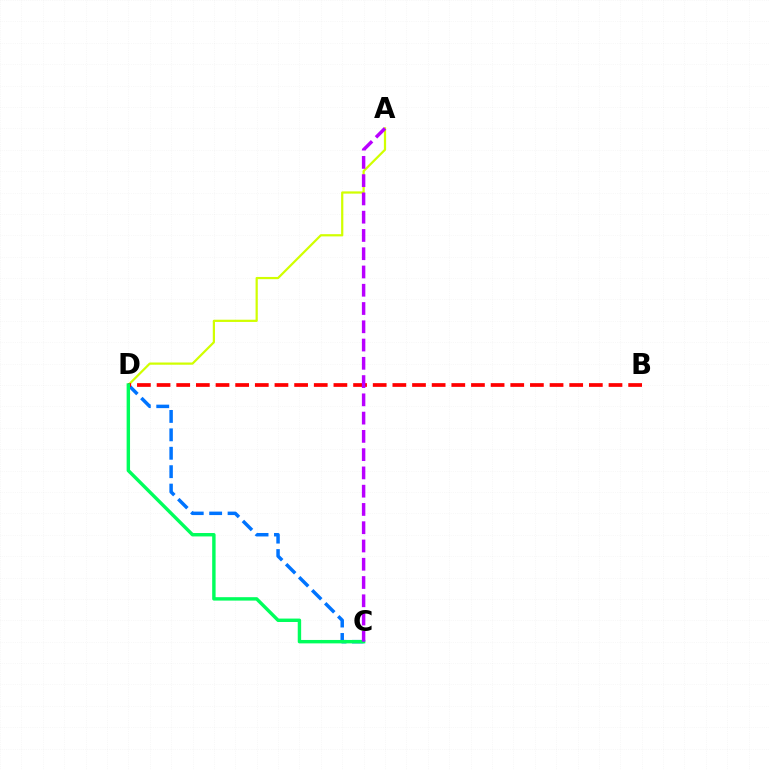{('A', 'D'): [{'color': '#d1ff00', 'line_style': 'solid', 'thickness': 1.6}], ('C', 'D'): [{'color': '#0074ff', 'line_style': 'dashed', 'thickness': 2.5}, {'color': '#00ff5c', 'line_style': 'solid', 'thickness': 2.46}], ('B', 'D'): [{'color': '#ff0000', 'line_style': 'dashed', 'thickness': 2.67}], ('A', 'C'): [{'color': '#b900ff', 'line_style': 'dashed', 'thickness': 2.48}]}